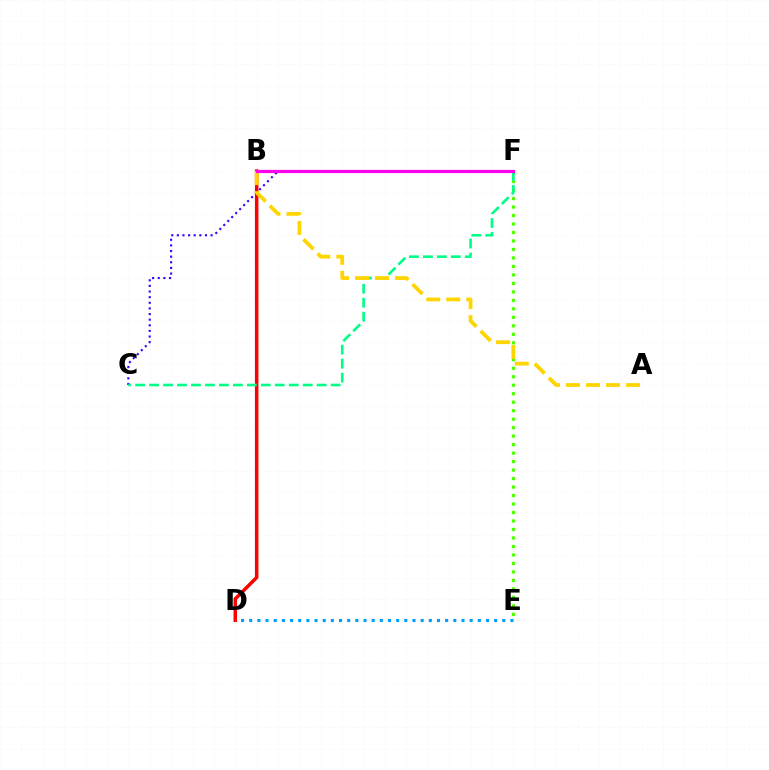{('B', 'D'): [{'color': '#ff0000', 'line_style': 'solid', 'thickness': 2.52}], ('E', 'F'): [{'color': '#4fff00', 'line_style': 'dotted', 'thickness': 2.31}], ('C', 'F'): [{'color': '#3700ff', 'line_style': 'dotted', 'thickness': 1.53}, {'color': '#00ff86', 'line_style': 'dashed', 'thickness': 1.9}], ('D', 'E'): [{'color': '#009eff', 'line_style': 'dotted', 'thickness': 2.22}], ('A', 'B'): [{'color': '#ffd500', 'line_style': 'dashed', 'thickness': 2.72}], ('B', 'F'): [{'color': '#ff00ed', 'line_style': 'solid', 'thickness': 2.29}]}